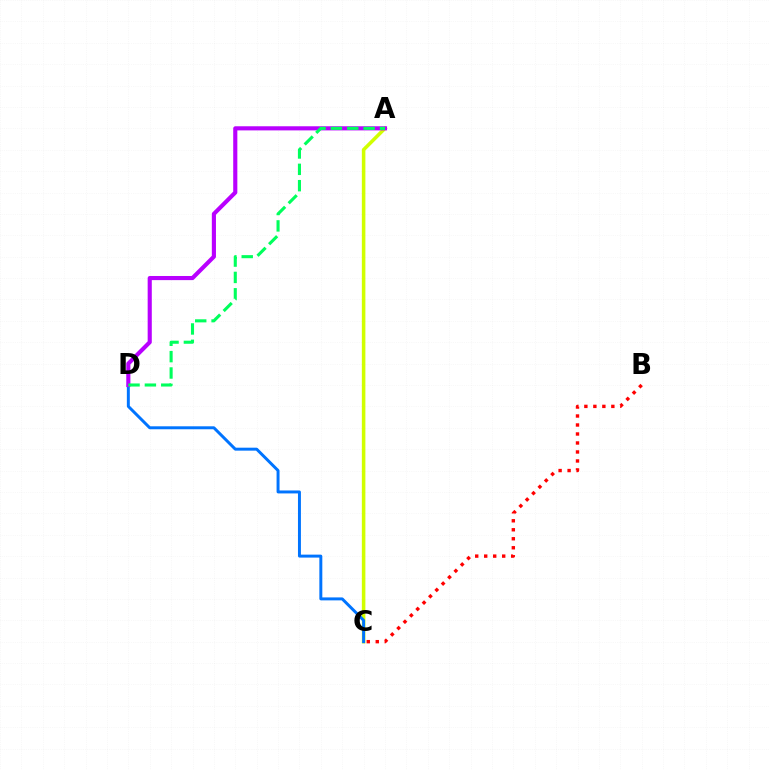{('A', 'C'): [{'color': '#d1ff00', 'line_style': 'solid', 'thickness': 2.55}], ('C', 'D'): [{'color': '#0074ff', 'line_style': 'solid', 'thickness': 2.13}], ('B', 'C'): [{'color': '#ff0000', 'line_style': 'dotted', 'thickness': 2.44}], ('A', 'D'): [{'color': '#b900ff', 'line_style': 'solid', 'thickness': 2.97}, {'color': '#00ff5c', 'line_style': 'dashed', 'thickness': 2.22}]}